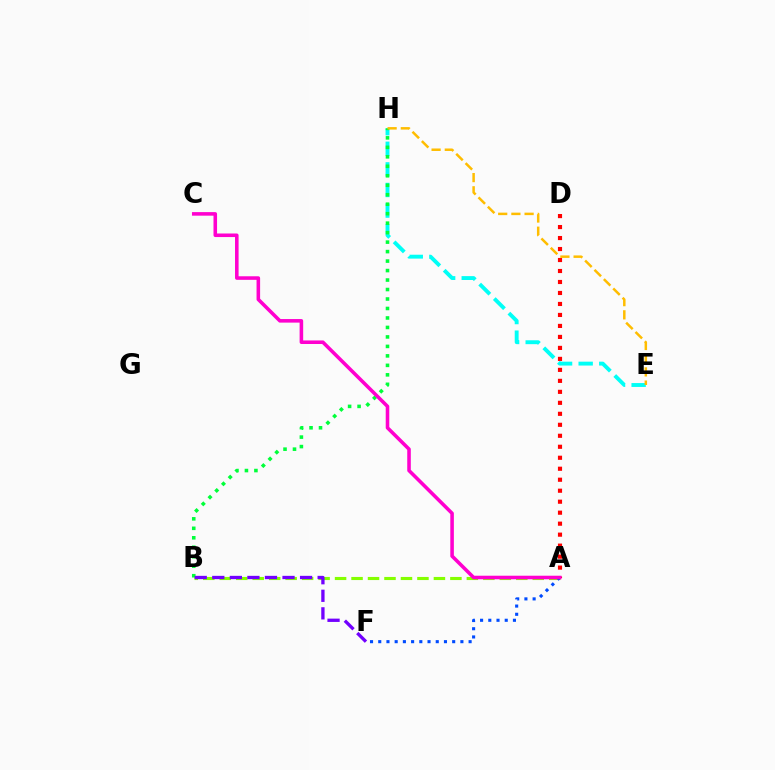{('E', 'H'): [{'color': '#00fff6', 'line_style': 'dashed', 'thickness': 2.8}, {'color': '#ffbd00', 'line_style': 'dashed', 'thickness': 1.79}], ('A', 'B'): [{'color': '#84ff00', 'line_style': 'dashed', 'thickness': 2.24}], ('A', 'F'): [{'color': '#004bff', 'line_style': 'dotted', 'thickness': 2.23}], ('B', 'H'): [{'color': '#00ff39', 'line_style': 'dotted', 'thickness': 2.58}], ('A', 'D'): [{'color': '#ff0000', 'line_style': 'dotted', 'thickness': 2.98}], ('A', 'C'): [{'color': '#ff00cf', 'line_style': 'solid', 'thickness': 2.57}], ('B', 'F'): [{'color': '#7200ff', 'line_style': 'dashed', 'thickness': 2.39}]}